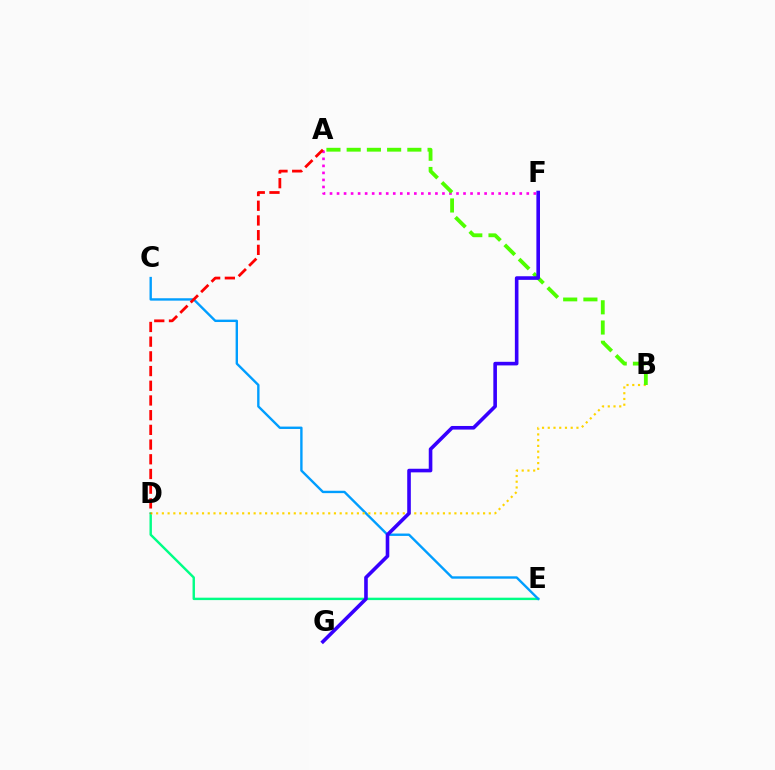{('D', 'E'): [{'color': '#00ff86', 'line_style': 'solid', 'thickness': 1.74}], ('A', 'F'): [{'color': '#ff00ed', 'line_style': 'dotted', 'thickness': 1.91}], ('C', 'E'): [{'color': '#009eff', 'line_style': 'solid', 'thickness': 1.72}], ('B', 'D'): [{'color': '#ffd500', 'line_style': 'dotted', 'thickness': 1.56}], ('A', 'D'): [{'color': '#ff0000', 'line_style': 'dashed', 'thickness': 2.0}], ('A', 'B'): [{'color': '#4fff00', 'line_style': 'dashed', 'thickness': 2.75}], ('F', 'G'): [{'color': '#3700ff', 'line_style': 'solid', 'thickness': 2.6}]}